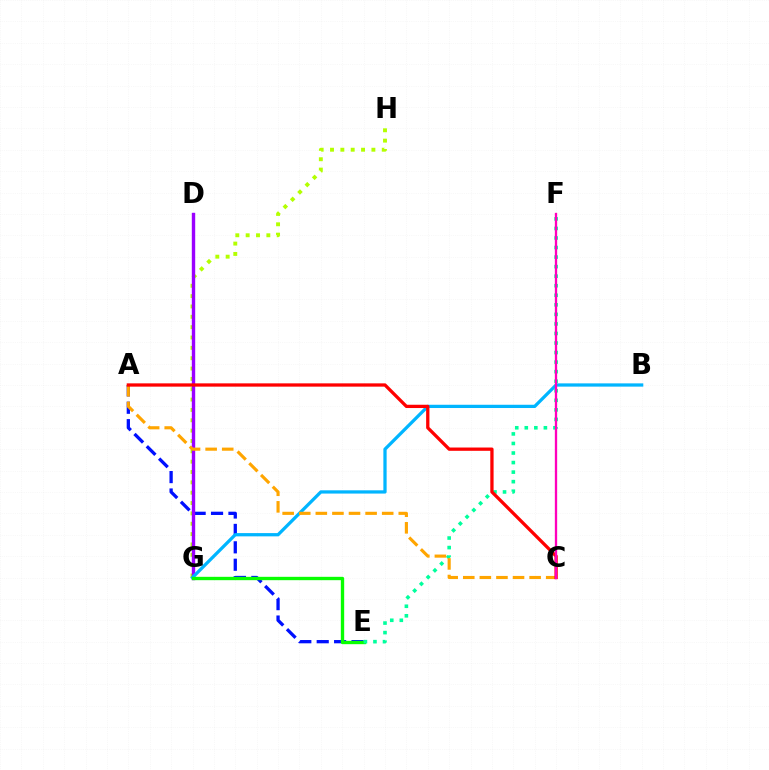{('A', 'E'): [{'color': '#0010ff', 'line_style': 'dashed', 'thickness': 2.37}], ('G', 'H'): [{'color': '#b3ff00', 'line_style': 'dotted', 'thickness': 2.81}], ('D', 'G'): [{'color': '#9b00ff', 'line_style': 'solid', 'thickness': 2.44}], ('B', 'G'): [{'color': '#00b5ff', 'line_style': 'solid', 'thickness': 2.35}], ('E', 'G'): [{'color': '#08ff00', 'line_style': 'solid', 'thickness': 2.41}], ('E', 'F'): [{'color': '#00ff9d', 'line_style': 'dotted', 'thickness': 2.59}], ('A', 'C'): [{'color': '#ffa500', 'line_style': 'dashed', 'thickness': 2.25}, {'color': '#ff0000', 'line_style': 'solid', 'thickness': 2.37}], ('C', 'F'): [{'color': '#ff00bd', 'line_style': 'solid', 'thickness': 1.67}]}